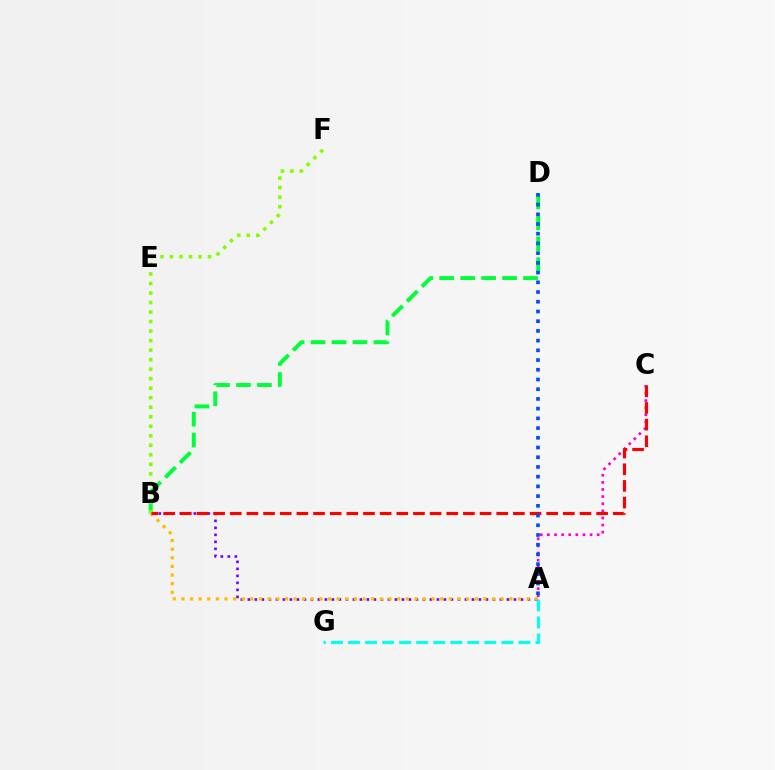{('B', 'D'): [{'color': '#00ff39', 'line_style': 'dashed', 'thickness': 2.85}], ('A', 'B'): [{'color': '#7200ff', 'line_style': 'dotted', 'thickness': 1.9}, {'color': '#ffbd00', 'line_style': 'dotted', 'thickness': 2.34}], ('A', 'C'): [{'color': '#ff00cf', 'line_style': 'dotted', 'thickness': 1.93}], ('B', 'F'): [{'color': '#84ff00', 'line_style': 'dotted', 'thickness': 2.59}], ('A', 'G'): [{'color': '#00fff6', 'line_style': 'dashed', 'thickness': 2.31}], ('B', 'C'): [{'color': '#ff0000', 'line_style': 'dashed', 'thickness': 2.26}], ('A', 'D'): [{'color': '#004bff', 'line_style': 'dotted', 'thickness': 2.64}]}